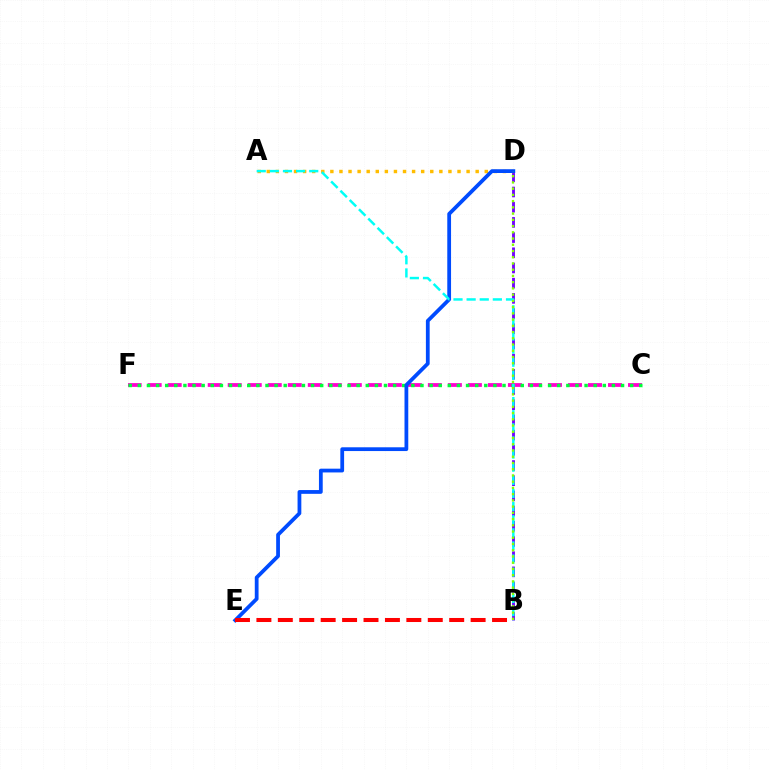{('B', 'D'): [{'color': '#7200ff', 'line_style': 'dashed', 'thickness': 2.06}, {'color': '#84ff00', 'line_style': 'dotted', 'thickness': 1.69}], ('A', 'D'): [{'color': '#ffbd00', 'line_style': 'dotted', 'thickness': 2.47}], ('C', 'F'): [{'color': '#ff00cf', 'line_style': 'dashed', 'thickness': 2.72}, {'color': '#00ff39', 'line_style': 'dotted', 'thickness': 2.48}], ('D', 'E'): [{'color': '#004bff', 'line_style': 'solid', 'thickness': 2.71}], ('B', 'E'): [{'color': '#ff0000', 'line_style': 'dashed', 'thickness': 2.91}], ('A', 'B'): [{'color': '#00fff6', 'line_style': 'dashed', 'thickness': 1.78}]}